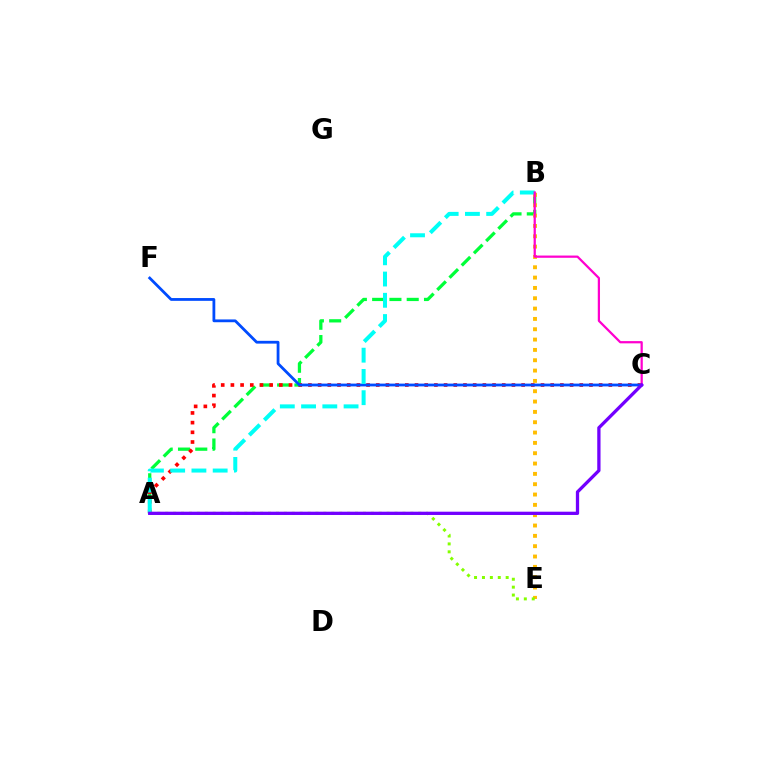{('A', 'B'): [{'color': '#00ff39', 'line_style': 'dashed', 'thickness': 2.35}, {'color': '#00fff6', 'line_style': 'dashed', 'thickness': 2.89}], ('A', 'C'): [{'color': '#ff0000', 'line_style': 'dotted', 'thickness': 2.63}, {'color': '#7200ff', 'line_style': 'solid', 'thickness': 2.36}], ('B', 'E'): [{'color': '#ffbd00', 'line_style': 'dotted', 'thickness': 2.81}], ('C', 'F'): [{'color': '#004bff', 'line_style': 'solid', 'thickness': 2.01}], ('A', 'E'): [{'color': '#84ff00', 'line_style': 'dotted', 'thickness': 2.15}], ('B', 'C'): [{'color': '#ff00cf', 'line_style': 'solid', 'thickness': 1.61}]}